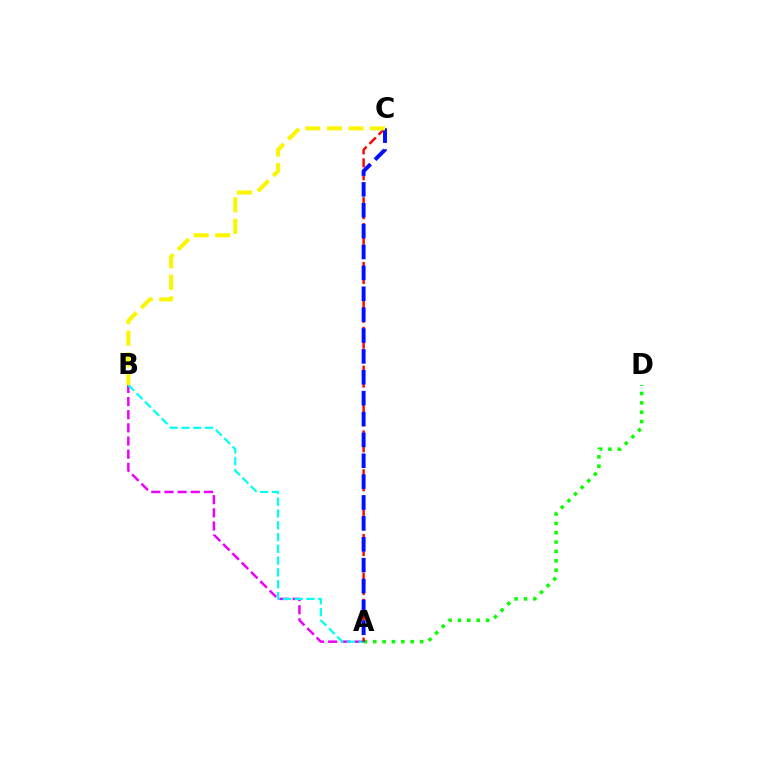{('A', 'D'): [{'color': '#08ff00', 'line_style': 'dotted', 'thickness': 2.54}], ('A', 'B'): [{'color': '#ee00ff', 'line_style': 'dashed', 'thickness': 1.79}, {'color': '#00fff6', 'line_style': 'dashed', 'thickness': 1.6}], ('A', 'C'): [{'color': '#ff0000', 'line_style': 'dashed', 'thickness': 1.76}, {'color': '#0010ff', 'line_style': 'dashed', 'thickness': 2.84}], ('B', 'C'): [{'color': '#fcf500', 'line_style': 'dashed', 'thickness': 2.92}]}